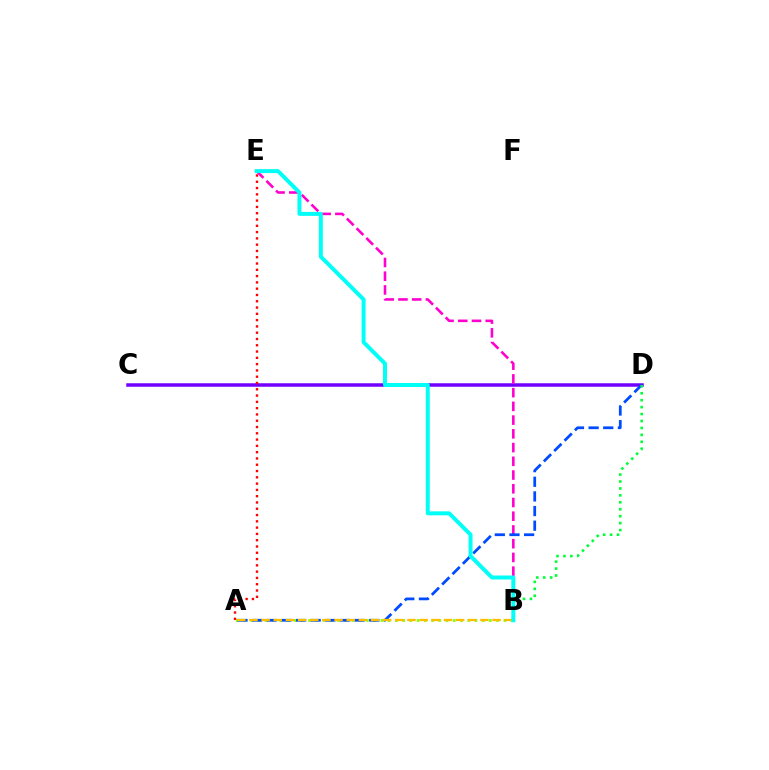{('C', 'D'): [{'color': '#7200ff', 'line_style': 'solid', 'thickness': 2.52}], ('B', 'E'): [{'color': '#ff00cf', 'line_style': 'dashed', 'thickness': 1.87}, {'color': '#00fff6', 'line_style': 'solid', 'thickness': 2.86}], ('A', 'B'): [{'color': '#84ff00', 'line_style': 'dotted', 'thickness': 1.97}, {'color': '#ffbd00', 'line_style': 'dashed', 'thickness': 1.65}], ('A', 'E'): [{'color': '#ff0000', 'line_style': 'dotted', 'thickness': 1.71}], ('A', 'D'): [{'color': '#004bff', 'line_style': 'dashed', 'thickness': 1.99}], ('B', 'D'): [{'color': '#00ff39', 'line_style': 'dotted', 'thickness': 1.88}]}